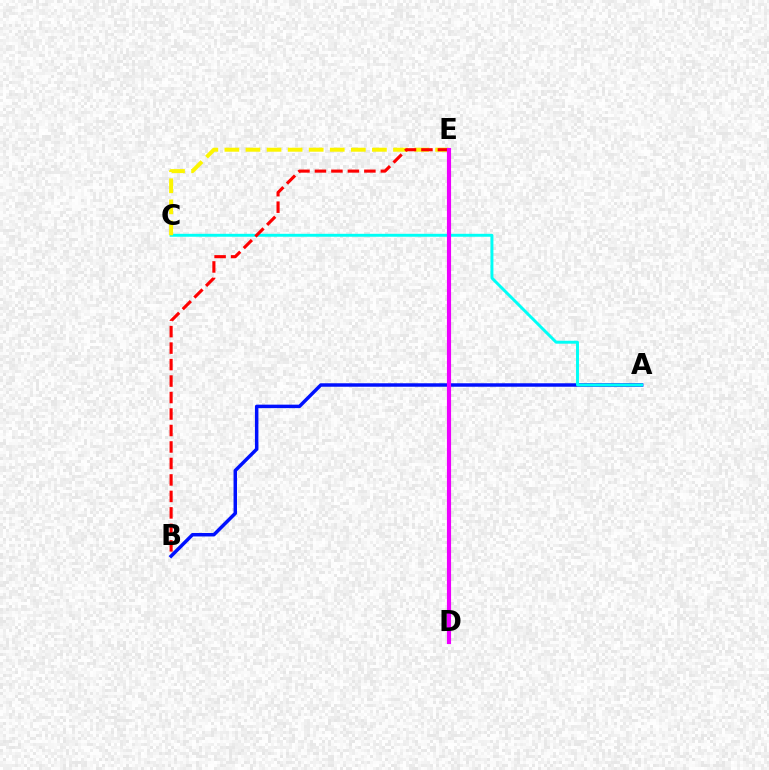{('A', 'B'): [{'color': '#0010ff', 'line_style': 'solid', 'thickness': 2.5}], ('A', 'C'): [{'color': '#00fff6', 'line_style': 'solid', 'thickness': 2.11}], ('C', 'E'): [{'color': '#fcf500', 'line_style': 'dashed', 'thickness': 2.86}], ('B', 'E'): [{'color': '#ff0000', 'line_style': 'dashed', 'thickness': 2.24}], ('D', 'E'): [{'color': '#08ff00', 'line_style': 'dotted', 'thickness': 2.14}, {'color': '#ee00ff', 'line_style': 'solid', 'thickness': 2.97}]}